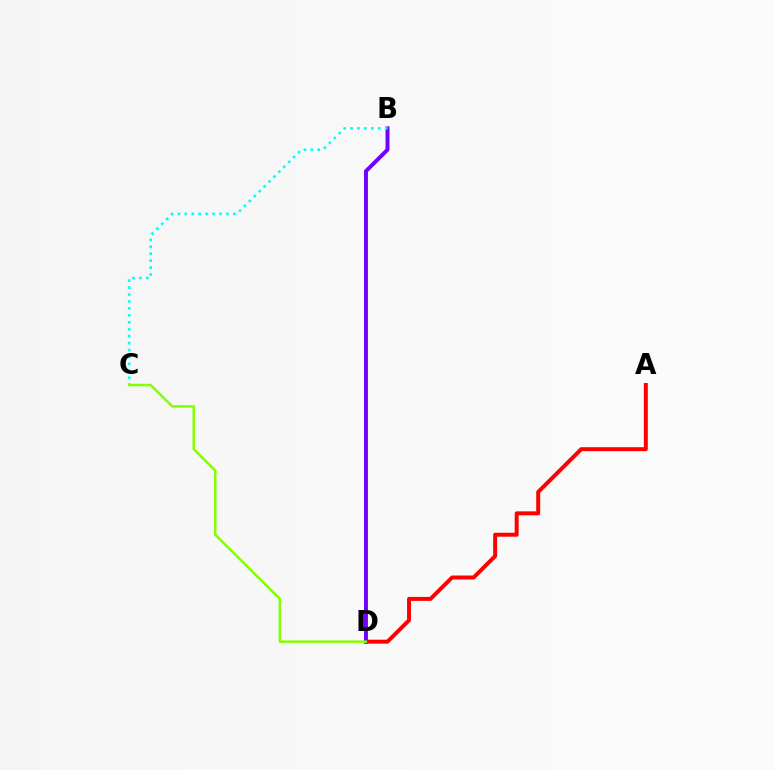{('A', 'D'): [{'color': '#ff0000', 'line_style': 'solid', 'thickness': 2.85}], ('B', 'D'): [{'color': '#7200ff', 'line_style': 'solid', 'thickness': 2.83}], ('B', 'C'): [{'color': '#00fff6', 'line_style': 'dotted', 'thickness': 1.88}], ('C', 'D'): [{'color': '#84ff00', 'line_style': 'solid', 'thickness': 1.79}]}